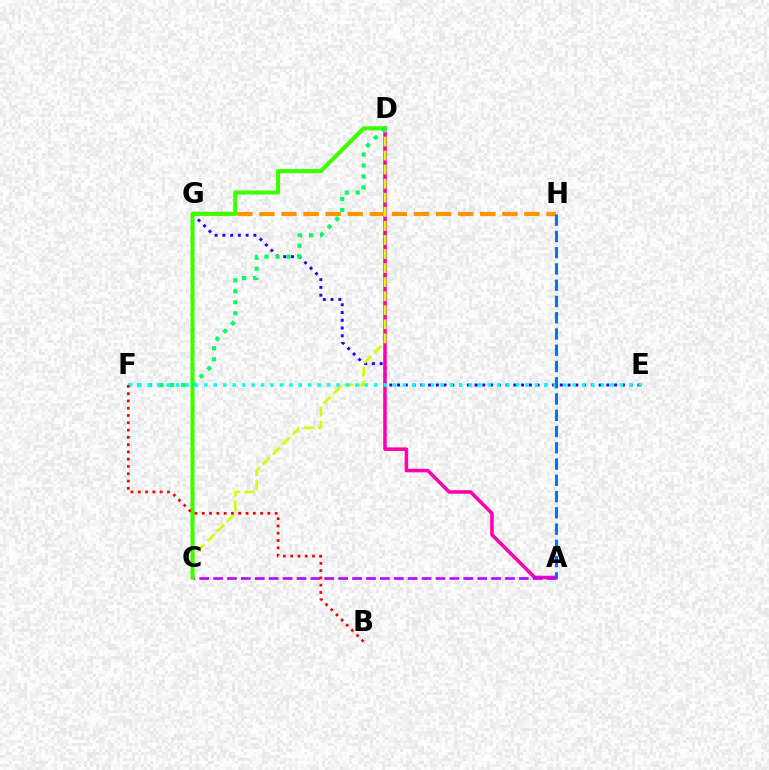{('E', 'G'): [{'color': '#2500ff', 'line_style': 'dotted', 'thickness': 2.11}], ('A', 'D'): [{'color': '#ff00ac', 'line_style': 'solid', 'thickness': 2.55}], ('G', 'H'): [{'color': '#ff9400', 'line_style': 'dashed', 'thickness': 3.0}], ('C', 'D'): [{'color': '#d1ff00', 'line_style': 'dashed', 'thickness': 1.91}, {'color': '#3dff00', 'line_style': 'solid', 'thickness': 2.95}], ('A', 'C'): [{'color': '#b900ff', 'line_style': 'dashed', 'thickness': 1.89}], ('D', 'F'): [{'color': '#00ff5c', 'line_style': 'dotted', 'thickness': 2.98}], ('E', 'F'): [{'color': '#00fff6', 'line_style': 'dotted', 'thickness': 2.57}], ('B', 'F'): [{'color': '#ff0000', 'line_style': 'dotted', 'thickness': 1.98}], ('A', 'H'): [{'color': '#0074ff', 'line_style': 'dashed', 'thickness': 2.21}]}